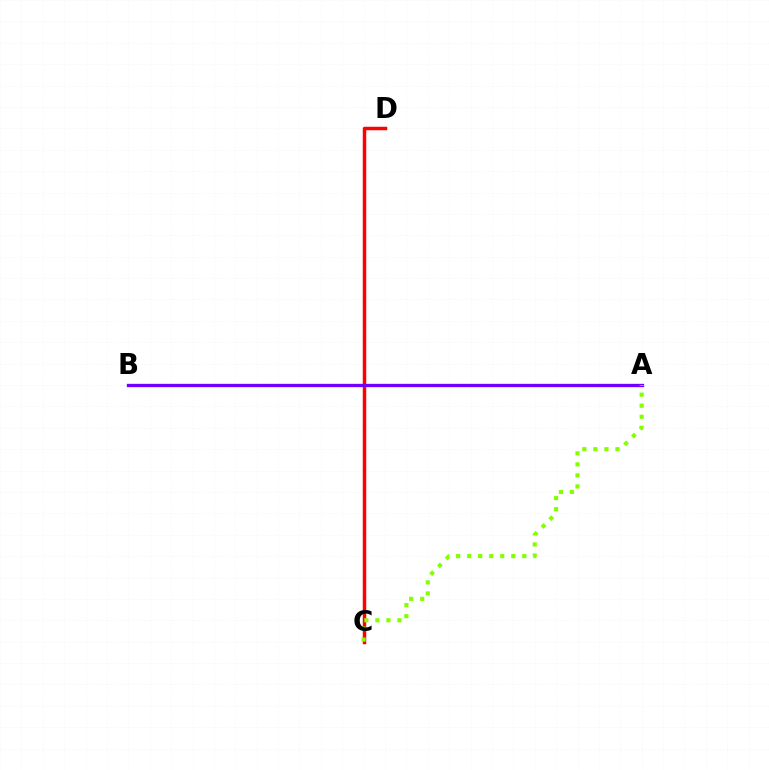{('C', 'D'): [{'color': '#ff0000', 'line_style': 'solid', 'thickness': 2.5}], ('A', 'B'): [{'color': '#00fff6', 'line_style': 'solid', 'thickness': 1.91}, {'color': '#7200ff', 'line_style': 'solid', 'thickness': 2.39}], ('A', 'C'): [{'color': '#84ff00', 'line_style': 'dotted', 'thickness': 3.0}]}